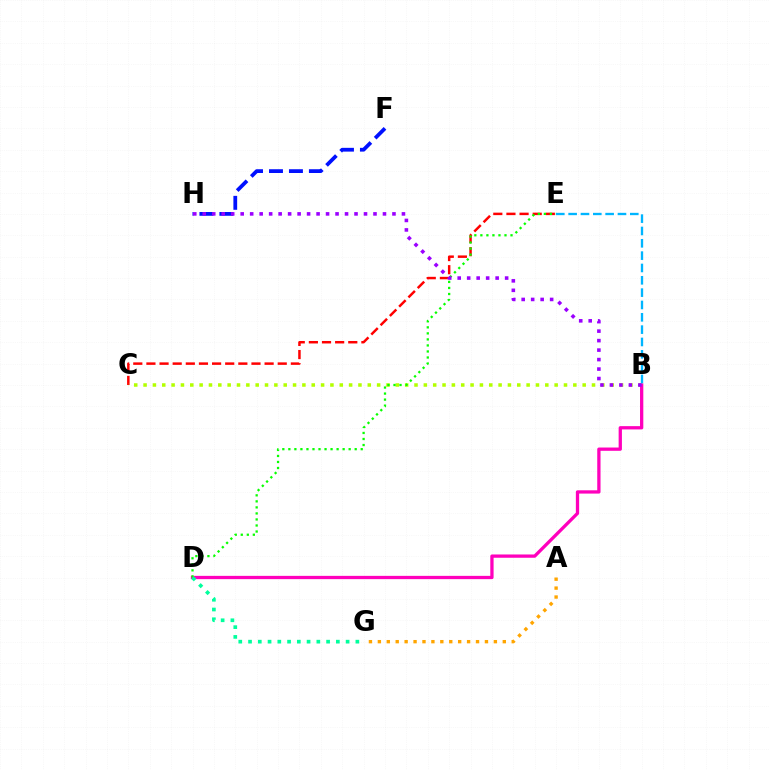{('F', 'H'): [{'color': '#0010ff', 'line_style': 'dashed', 'thickness': 2.71}], ('C', 'E'): [{'color': '#ff0000', 'line_style': 'dashed', 'thickness': 1.78}], ('B', 'C'): [{'color': '#b3ff00', 'line_style': 'dotted', 'thickness': 2.54}], ('B', 'D'): [{'color': '#ff00bd', 'line_style': 'solid', 'thickness': 2.37}], ('D', 'E'): [{'color': '#08ff00', 'line_style': 'dotted', 'thickness': 1.64}], ('A', 'G'): [{'color': '#ffa500', 'line_style': 'dotted', 'thickness': 2.42}], ('B', 'H'): [{'color': '#9b00ff', 'line_style': 'dotted', 'thickness': 2.58}], ('D', 'G'): [{'color': '#00ff9d', 'line_style': 'dotted', 'thickness': 2.65}], ('B', 'E'): [{'color': '#00b5ff', 'line_style': 'dashed', 'thickness': 1.68}]}